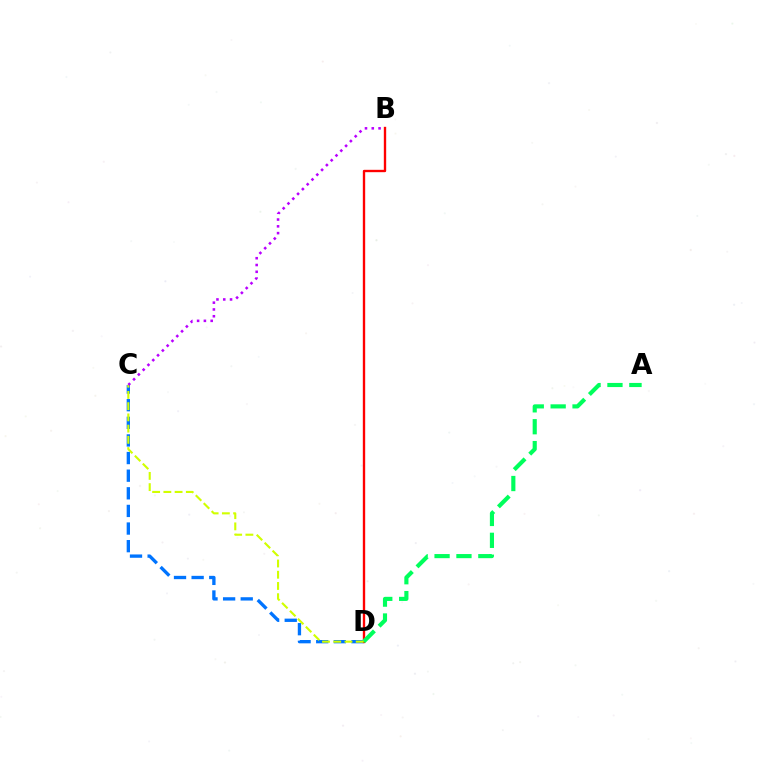{('C', 'D'): [{'color': '#0074ff', 'line_style': 'dashed', 'thickness': 2.39}, {'color': '#d1ff00', 'line_style': 'dashed', 'thickness': 1.53}], ('B', 'D'): [{'color': '#ff0000', 'line_style': 'solid', 'thickness': 1.7}], ('A', 'D'): [{'color': '#00ff5c', 'line_style': 'dashed', 'thickness': 2.97}], ('B', 'C'): [{'color': '#b900ff', 'line_style': 'dotted', 'thickness': 1.85}]}